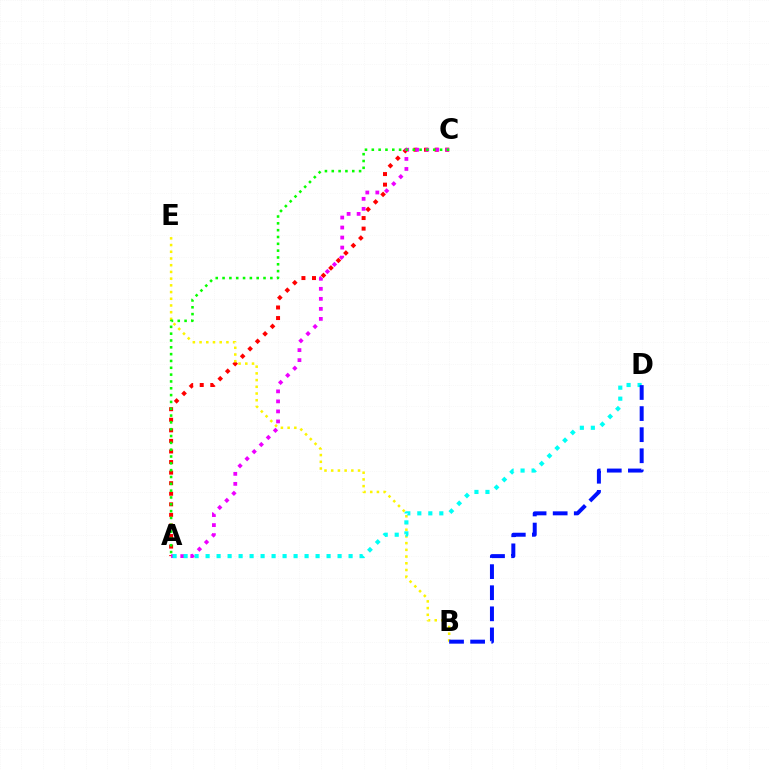{('A', 'C'): [{'color': '#ff0000', 'line_style': 'dotted', 'thickness': 2.87}, {'color': '#ee00ff', 'line_style': 'dotted', 'thickness': 2.72}, {'color': '#08ff00', 'line_style': 'dotted', 'thickness': 1.85}], ('B', 'E'): [{'color': '#fcf500', 'line_style': 'dotted', 'thickness': 1.82}], ('A', 'D'): [{'color': '#00fff6', 'line_style': 'dotted', 'thickness': 2.99}], ('B', 'D'): [{'color': '#0010ff', 'line_style': 'dashed', 'thickness': 2.86}]}